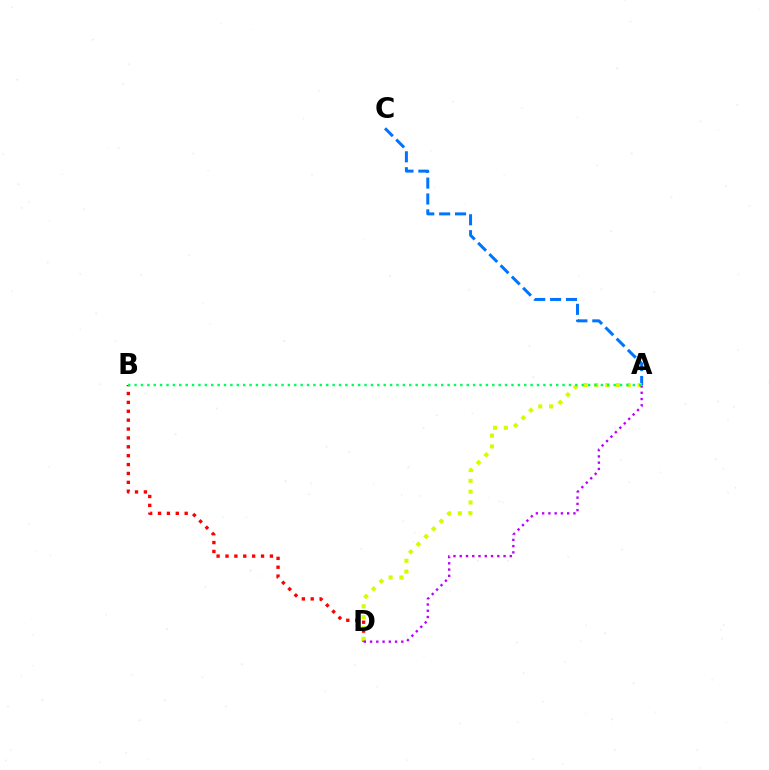{('B', 'D'): [{'color': '#ff0000', 'line_style': 'dotted', 'thickness': 2.41}], ('A', 'C'): [{'color': '#0074ff', 'line_style': 'dashed', 'thickness': 2.16}], ('A', 'D'): [{'color': '#d1ff00', 'line_style': 'dotted', 'thickness': 2.94}, {'color': '#b900ff', 'line_style': 'dotted', 'thickness': 1.7}], ('A', 'B'): [{'color': '#00ff5c', 'line_style': 'dotted', 'thickness': 1.74}]}